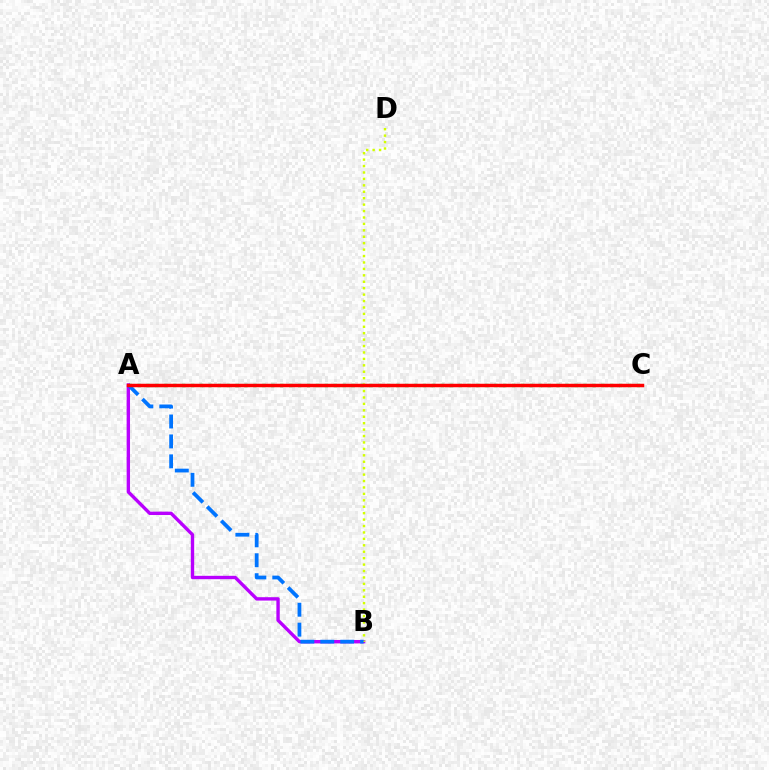{('A', 'C'): [{'color': '#00ff5c', 'line_style': 'dotted', 'thickness': 2.42}, {'color': '#ff0000', 'line_style': 'solid', 'thickness': 2.5}], ('A', 'B'): [{'color': '#b900ff', 'line_style': 'solid', 'thickness': 2.43}, {'color': '#0074ff', 'line_style': 'dashed', 'thickness': 2.71}], ('B', 'D'): [{'color': '#d1ff00', 'line_style': 'dotted', 'thickness': 1.75}]}